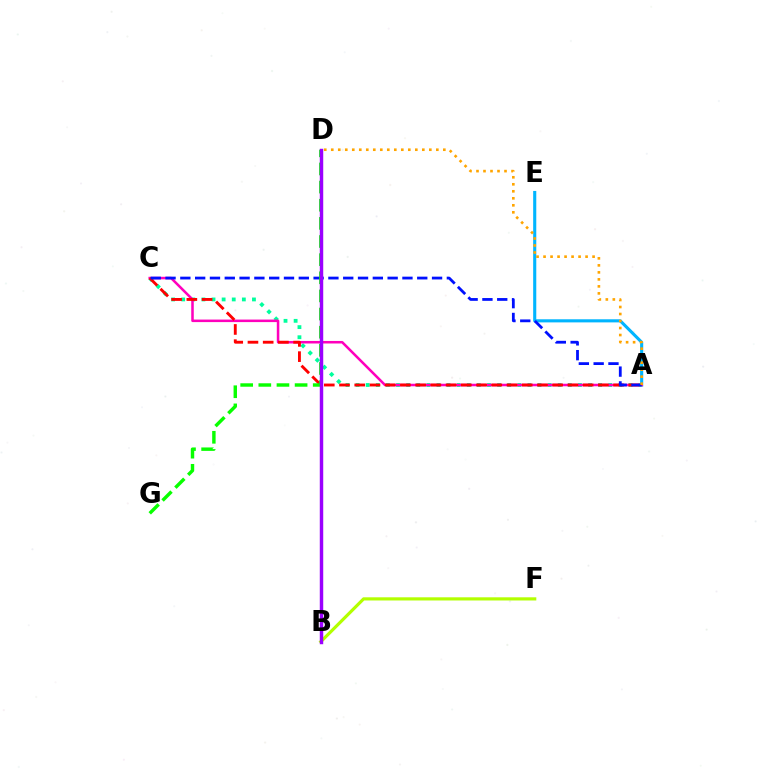{('A', 'E'): [{'color': '#00b5ff', 'line_style': 'solid', 'thickness': 2.24}], ('A', 'C'): [{'color': '#00ff9d', 'line_style': 'dotted', 'thickness': 2.75}, {'color': '#ff00bd', 'line_style': 'solid', 'thickness': 1.82}, {'color': '#ff0000', 'line_style': 'dashed', 'thickness': 2.07}, {'color': '#0010ff', 'line_style': 'dashed', 'thickness': 2.01}], ('D', 'G'): [{'color': '#08ff00', 'line_style': 'dashed', 'thickness': 2.46}], ('B', 'F'): [{'color': '#b3ff00', 'line_style': 'solid', 'thickness': 2.28}], ('A', 'D'): [{'color': '#ffa500', 'line_style': 'dotted', 'thickness': 1.9}], ('B', 'D'): [{'color': '#9b00ff', 'line_style': 'solid', 'thickness': 2.48}]}